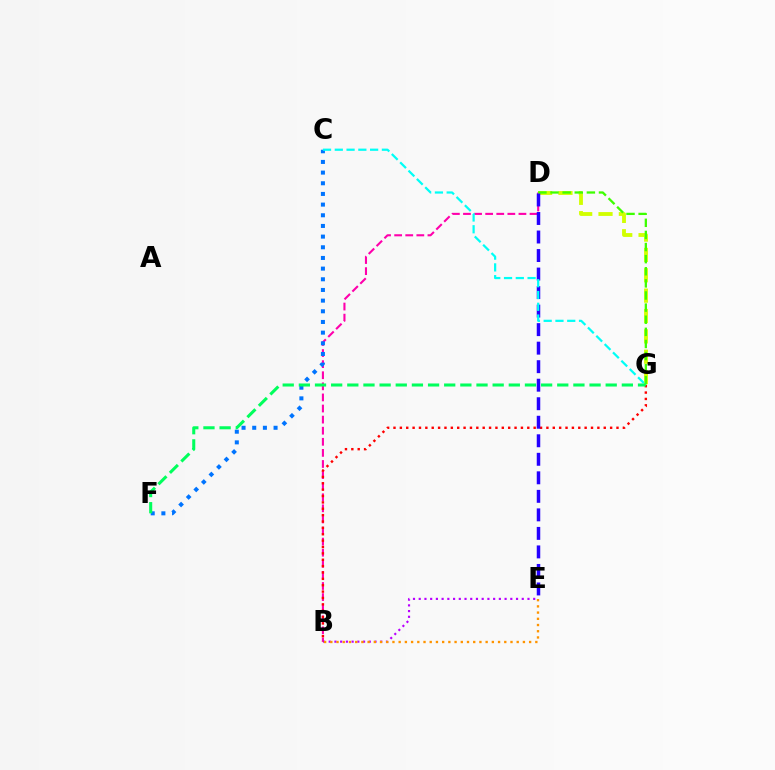{('B', 'D'): [{'color': '#ff00ac', 'line_style': 'dashed', 'thickness': 1.51}], ('D', 'G'): [{'color': '#d1ff00', 'line_style': 'dashed', 'thickness': 2.77}, {'color': '#3dff00', 'line_style': 'dashed', 'thickness': 1.65}], ('C', 'F'): [{'color': '#0074ff', 'line_style': 'dotted', 'thickness': 2.9}], ('B', 'E'): [{'color': '#b900ff', 'line_style': 'dotted', 'thickness': 1.56}, {'color': '#ff9400', 'line_style': 'dotted', 'thickness': 1.69}], ('B', 'G'): [{'color': '#ff0000', 'line_style': 'dotted', 'thickness': 1.73}], ('D', 'E'): [{'color': '#2500ff', 'line_style': 'dashed', 'thickness': 2.52}], ('C', 'G'): [{'color': '#00fff6', 'line_style': 'dashed', 'thickness': 1.6}], ('F', 'G'): [{'color': '#00ff5c', 'line_style': 'dashed', 'thickness': 2.19}]}